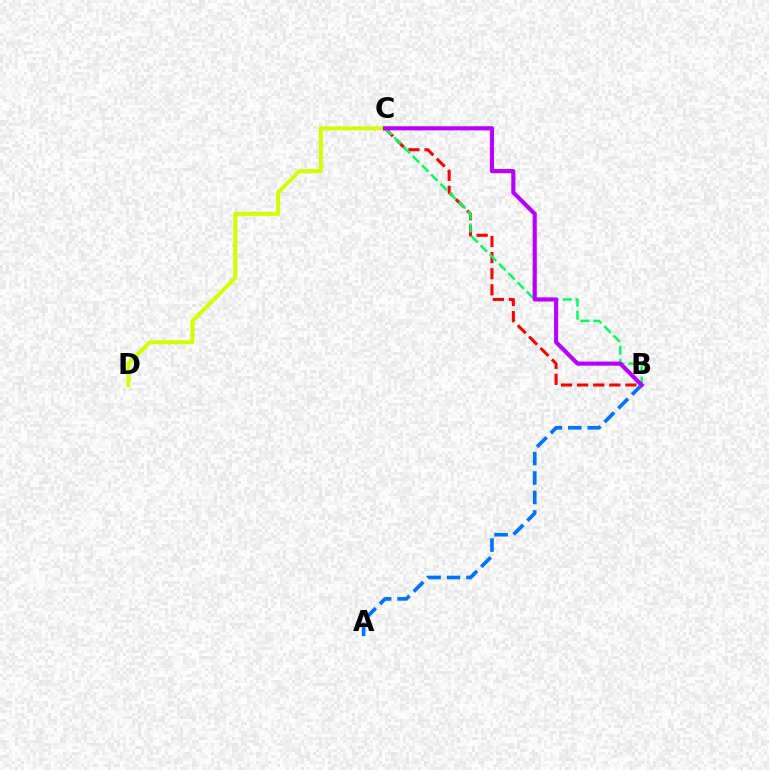{('B', 'C'): [{'color': '#ff0000', 'line_style': 'dashed', 'thickness': 2.19}, {'color': '#00ff5c', 'line_style': 'dashed', 'thickness': 1.77}, {'color': '#b900ff', 'line_style': 'solid', 'thickness': 2.98}], ('C', 'D'): [{'color': '#d1ff00', 'line_style': 'solid', 'thickness': 2.86}], ('A', 'B'): [{'color': '#0074ff', 'line_style': 'dashed', 'thickness': 2.64}]}